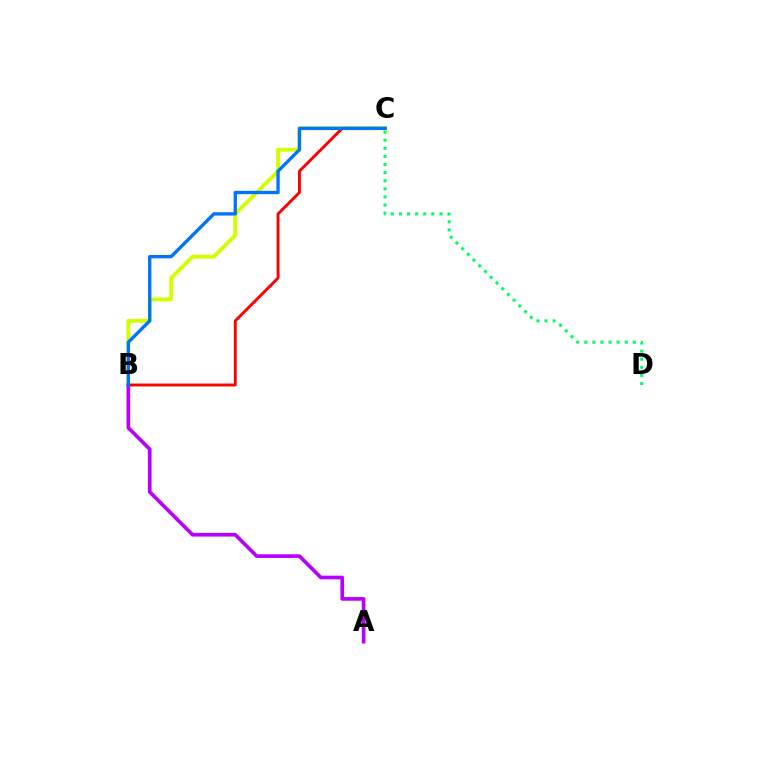{('B', 'C'): [{'color': '#d1ff00', 'line_style': 'solid', 'thickness': 2.79}, {'color': '#ff0000', 'line_style': 'solid', 'thickness': 2.09}, {'color': '#0074ff', 'line_style': 'solid', 'thickness': 2.4}], ('A', 'B'): [{'color': '#b900ff', 'line_style': 'solid', 'thickness': 2.64}], ('C', 'D'): [{'color': '#00ff5c', 'line_style': 'dotted', 'thickness': 2.2}]}